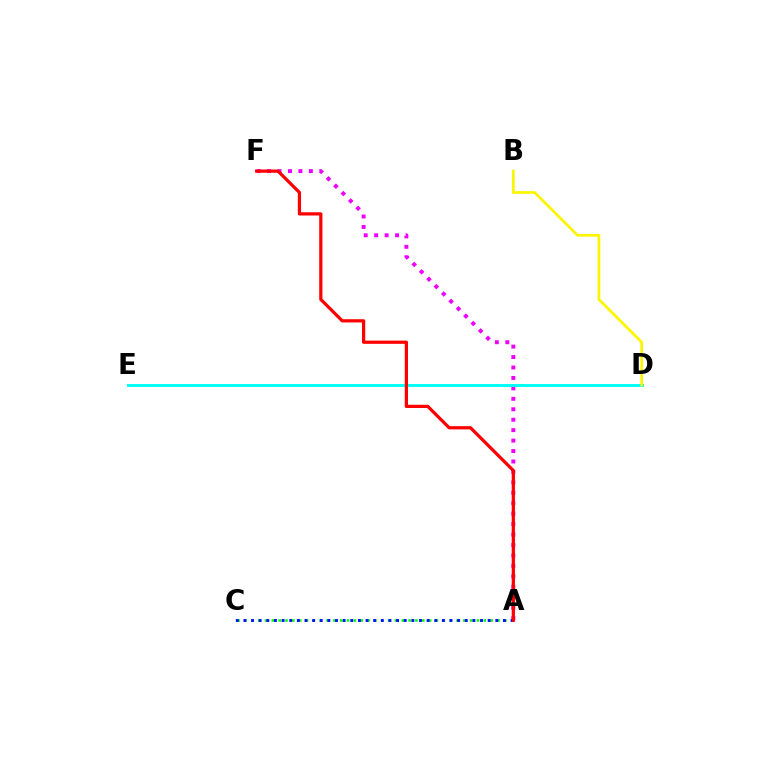{('A', 'C'): [{'color': '#08ff00', 'line_style': 'dotted', 'thickness': 1.86}, {'color': '#0010ff', 'line_style': 'dotted', 'thickness': 2.07}], ('A', 'F'): [{'color': '#ee00ff', 'line_style': 'dotted', 'thickness': 2.84}, {'color': '#ff0000', 'line_style': 'solid', 'thickness': 2.32}], ('D', 'E'): [{'color': '#00fff6', 'line_style': 'solid', 'thickness': 2.09}], ('B', 'D'): [{'color': '#fcf500', 'line_style': 'solid', 'thickness': 1.97}]}